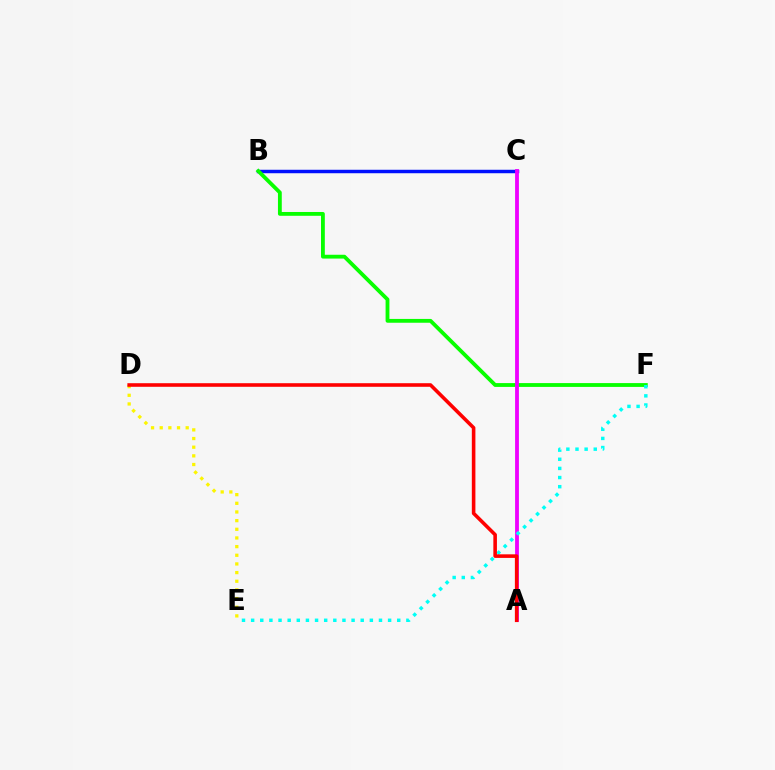{('D', 'E'): [{'color': '#fcf500', 'line_style': 'dotted', 'thickness': 2.35}], ('B', 'C'): [{'color': '#0010ff', 'line_style': 'solid', 'thickness': 2.49}], ('B', 'F'): [{'color': '#08ff00', 'line_style': 'solid', 'thickness': 2.75}], ('A', 'C'): [{'color': '#ee00ff', 'line_style': 'solid', 'thickness': 2.75}], ('E', 'F'): [{'color': '#00fff6', 'line_style': 'dotted', 'thickness': 2.48}], ('A', 'D'): [{'color': '#ff0000', 'line_style': 'solid', 'thickness': 2.58}]}